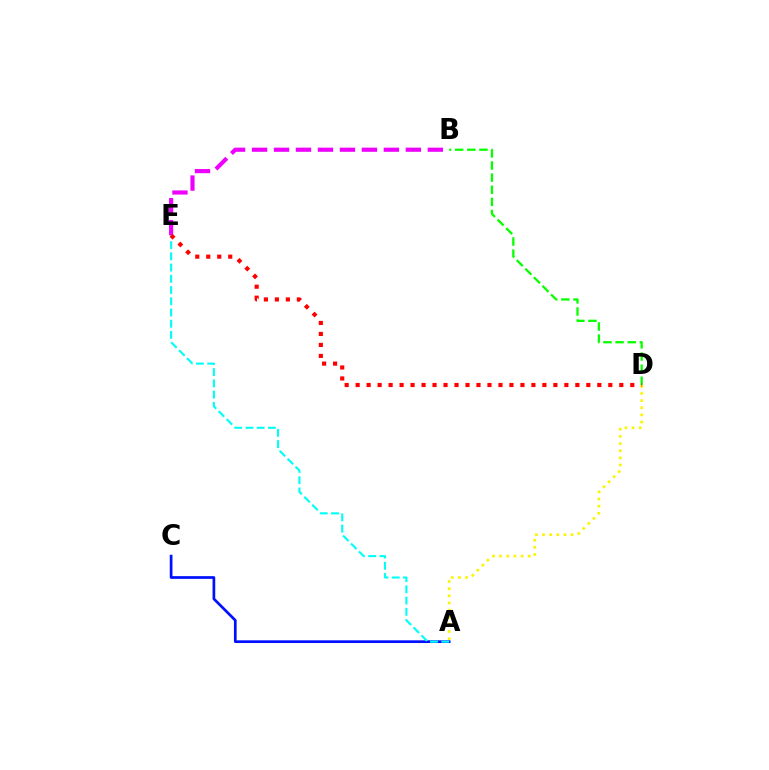{('A', 'C'): [{'color': '#0010ff', 'line_style': 'solid', 'thickness': 1.95}], ('A', 'E'): [{'color': '#00fff6', 'line_style': 'dashed', 'thickness': 1.53}], ('B', 'E'): [{'color': '#ee00ff', 'line_style': 'dashed', 'thickness': 2.98}], ('B', 'D'): [{'color': '#08ff00', 'line_style': 'dashed', 'thickness': 1.65}], ('A', 'D'): [{'color': '#fcf500', 'line_style': 'dotted', 'thickness': 1.94}], ('D', 'E'): [{'color': '#ff0000', 'line_style': 'dotted', 'thickness': 2.98}]}